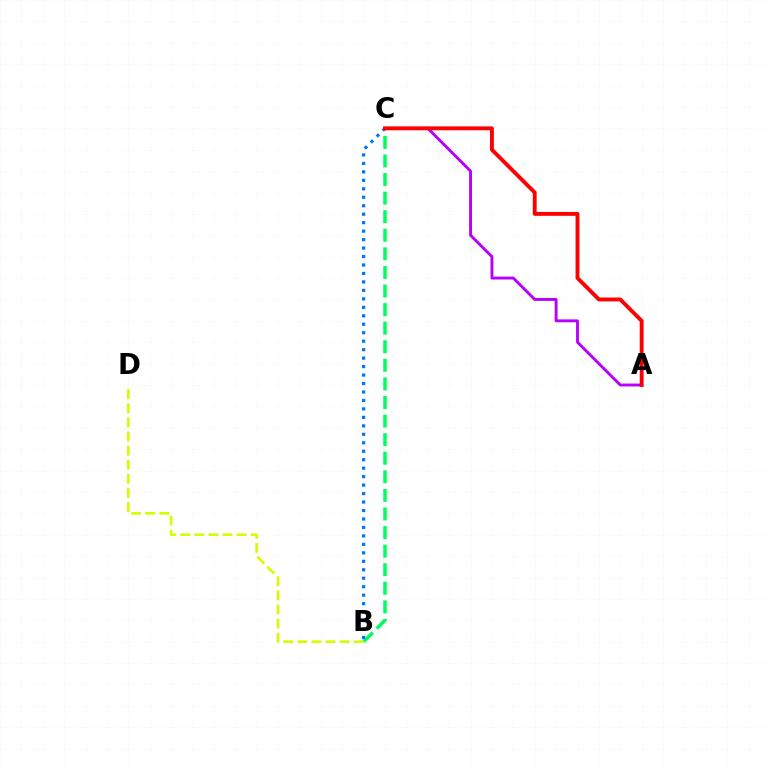{('B', 'C'): [{'color': '#00ff5c', 'line_style': 'dashed', 'thickness': 2.52}, {'color': '#0074ff', 'line_style': 'dotted', 'thickness': 2.3}], ('B', 'D'): [{'color': '#d1ff00', 'line_style': 'dashed', 'thickness': 1.92}], ('A', 'C'): [{'color': '#b900ff', 'line_style': 'solid', 'thickness': 2.08}, {'color': '#ff0000', 'line_style': 'solid', 'thickness': 2.79}]}